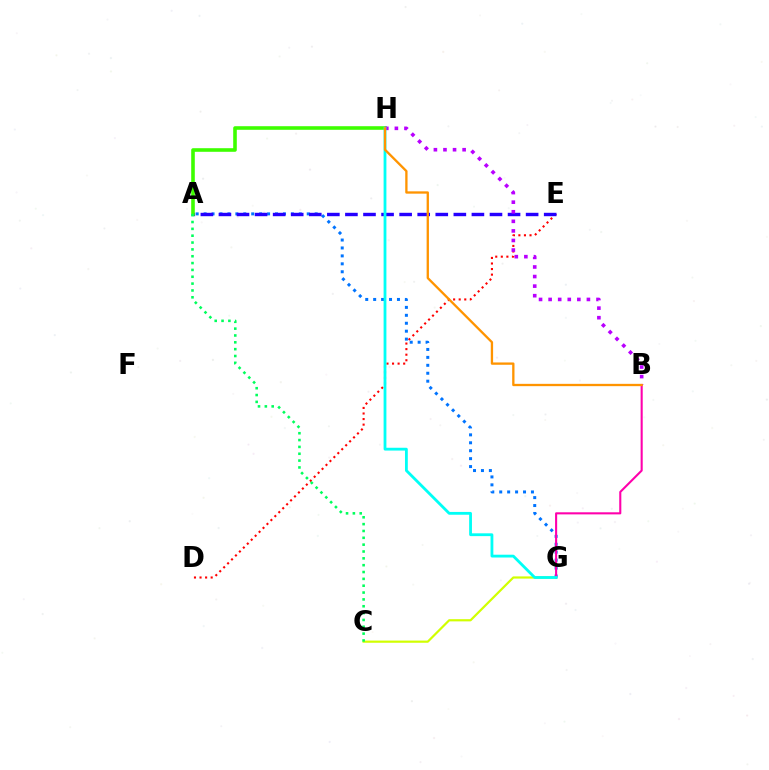{('D', 'E'): [{'color': '#ff0000', 'line_style': 'dotted', 'thickness': 1.51}], ('C', 'G'): [{'color': '#d1ff00', 'line_style': 'solid', 'thickness': 1.58}], ('A', 'G'): [{'color': '#0074ff', 'line_style': 'dotted', 'thickness': 2.16}], ('A', 'E'): [{'color': '#2500ff', 'line_style': 'dashed', 'thickness': 2.45}], ('B', 'G'): [{'color': '#ff00ac', 'line_style': 'solid', 'thickness': 1.51}], ('A', 'H'): [{'color': '#3dff00', 'line_style': 'solid', 'thickness': 2.59}], ('B', 'H'): [{'color': '#b900ff', 'line_style': 'dotted', 'thickness': 2.6}, {'color': '#ff9400', 'line_style': 'solid', 'thickness': 1.67}], ('G', 'H'): [{'color': '#00fff6', 'line_style': 'solid', 'thickness': 2.02}], ('A', 'C'): [{'color': '#00ff5c', 'line_style': 'dotted', 'thickness': 1.86}]}